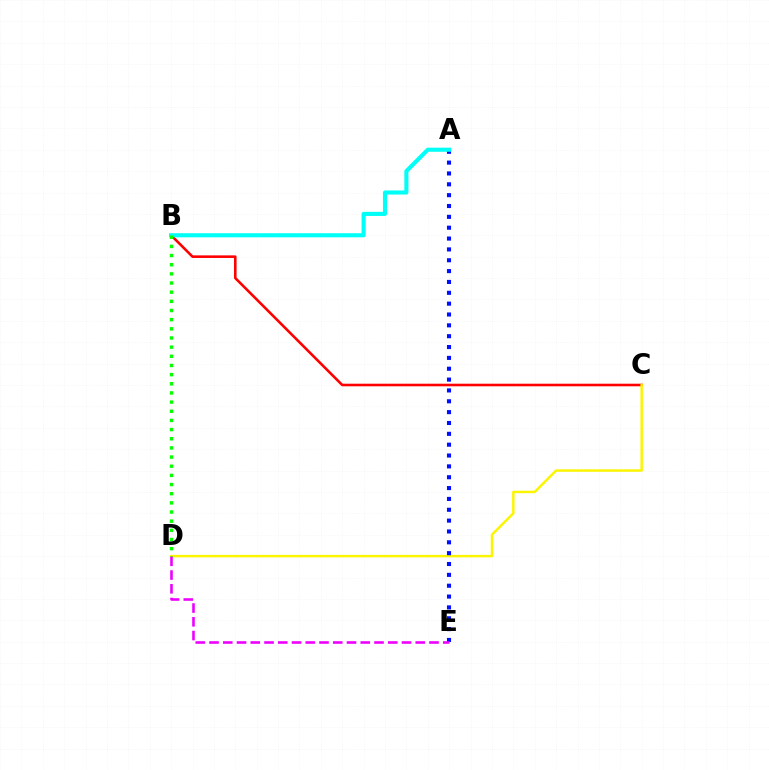{('B', 'C'): [{'color': '#ff0000', 'line_style': 'solid', 'thickness': 1.86}], ('C', 'D'): [{'color': '#fcf500', 'line_style': 'solid', 'thickness': 1.77}], ('A', 'E'): [{'color': '#0010ff', 'line_style': 'dotted', 'thickness': 2.95}], ('A', 'B'): [{'color': '#00fff6', 'line_style': 'solid', 'thickness': 2.95}], ('D', 'E'): [{'color': '#ee00ff', 'line_style': 'dashed', 'thickness': 1.87}], ('B', 'D'): [{'color': '#08ff00', 'line_style': 'dotted', 'thickness': 2.49}]}